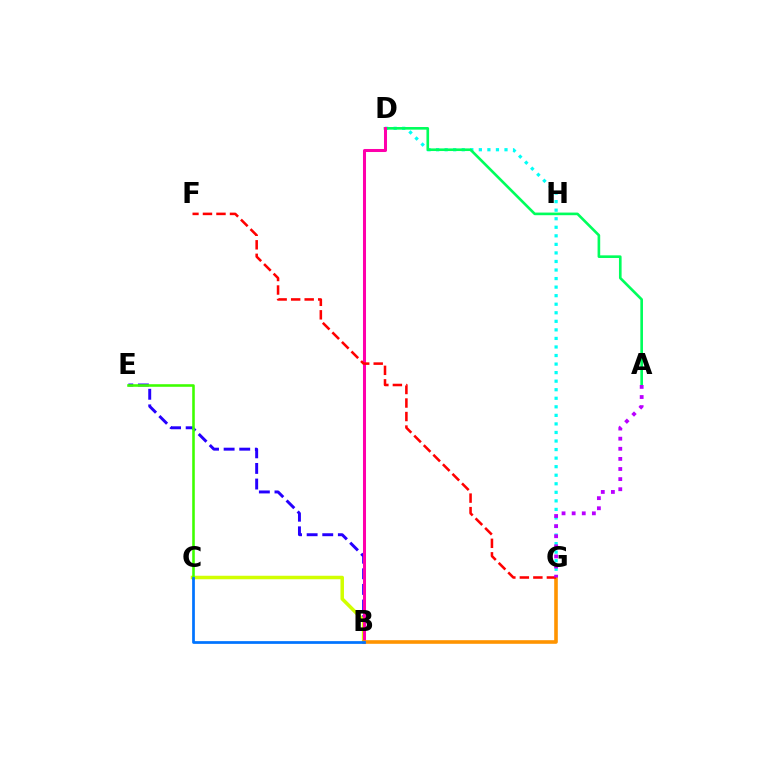{('B', 'E'): [{'color': '#2500ff', 'line_style': 'dashed', 'thickness': 2.12}], ('D', 'G'): [{'color': '#00fff6', 'line_style': 'dotted', 'thickness': 2.32}], ('B', 'C'): [{'color': '#d1ff00', 'line_style': 'solid', 'thickness': 2.53}, {'color': '#0074ff', 'line_style': 'solid', 'thickness': 1.96}], ('C', 'E'): [{'color': '#3dff00', 'line_style': 'solid', 'thickness': 1.86}], ('A', 'D'): [{'color': '#00ff5c', 'line_style': 'solid', 'thickness': 1.9}], ('B', 'D'): [{'color': '#ff00ac', 'line_style': 'solid', 'thickness': 2.18}], ('B', 'G'): [{'color': '#ff9400', 'line_style': 'solid', 'thickness': 2.6}], ('F', 'G'): [{'color': '#ff0000', 'line_style': 'dashed', 'thickness': 1.84}], ('A', 'G'): [{'color': '#b900ff', 'line_style': 'dotted', 'thickness': 2.75}]}